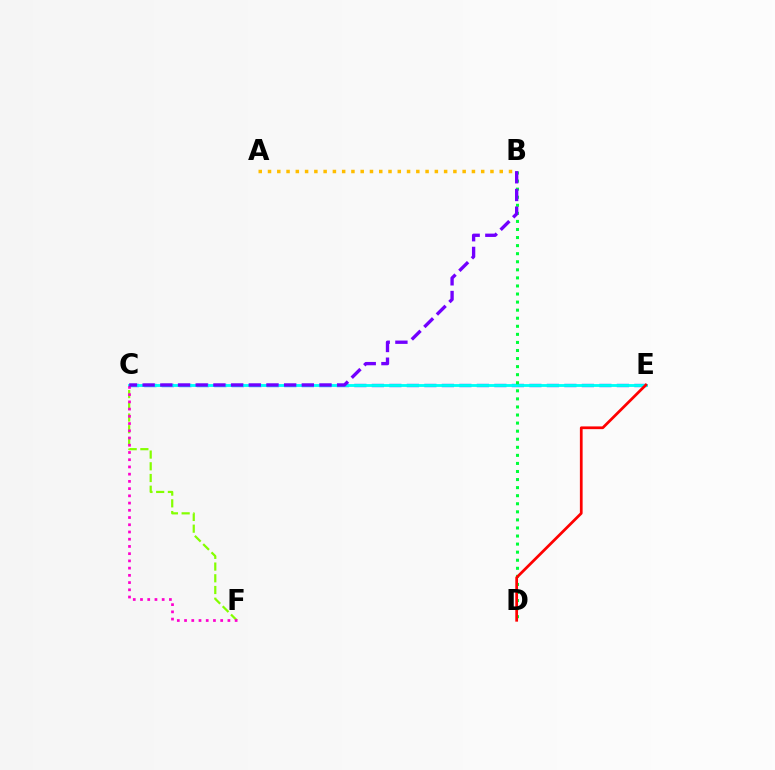{('C', 'E'): [{'color': '#004bff', 'line_style': 'dashed', 'thickness': 2.38}, {'color': '#00fff6', 'line_style': 'solid', 'thickness': 2.07}], ('C', 'F'): [{'color': '#84ff00', 'line_style': 'dashed', 'thickness': 1.59}, {'color': '#ff00cf', 'line_style': 'dotted', 'thickness': 1.96}], ('A', 'B'): [{'color': '#ffbd00', 'line_style': 'dotted', 'thickness': 2.52}], ('B', 'D'): [{'color': '#00ff39', 'line_style': 'dotted', 'thickness': 2.19}], ('D', 'E'): [{'color': '#ff0000', 'line_style': 'solid', 'thickness': 1.97}], ('B', 'C'): [{'color': '#7200ff', 'line_style': 'dashed', 'thickness': 2.4}]}